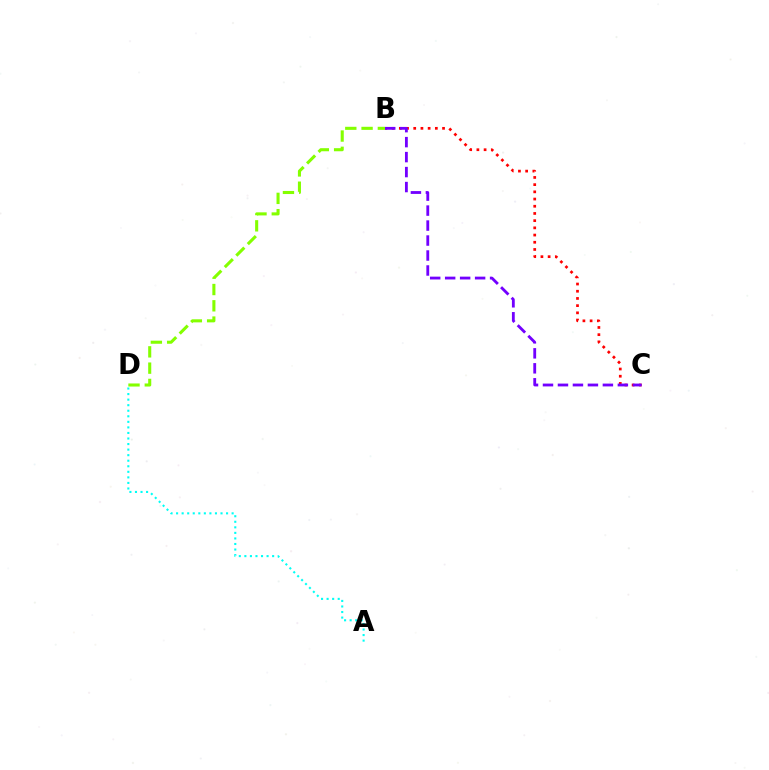{('B', 'C'): [{'color': '#ff0000', 'line_style': 'dotted', 'thickness': 1.96}, {'color': '#7200ff', 'line_style': 'dashed', 'thickness': 2.03}], ('A', 'D'): [{'color': '#00fff6', 'line_style': 'dotted', 'thickness': 1.51}], ('B', 'D'): [{'color': '#84ff00', 'line_style': 'dashed', 'thickness': 2.21}]}